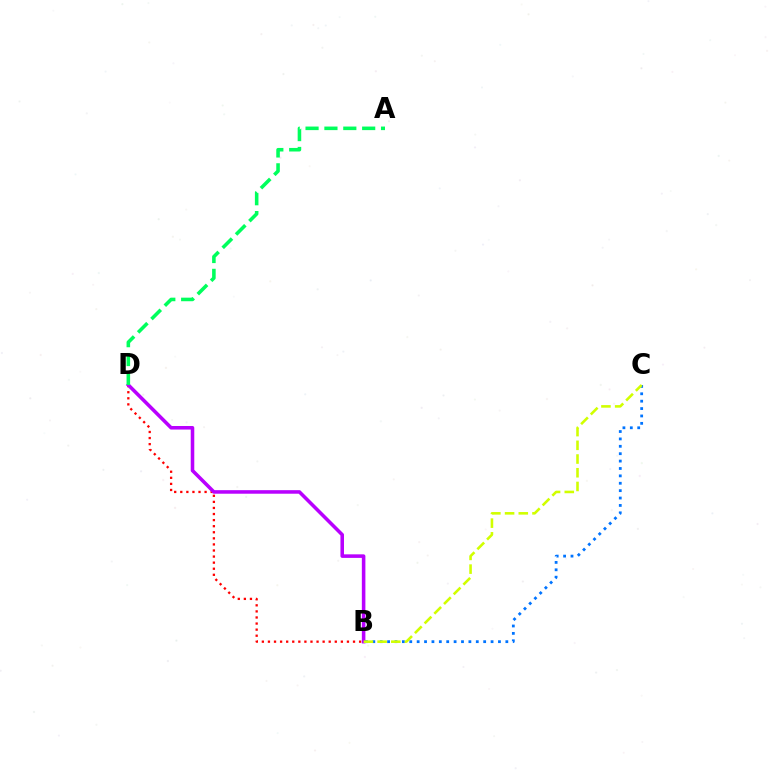{('B', 'D'): [{'color': '#ff0000', 'line_style': 'dotted', 'thickness': 1.65}, {'color': '#b900ff', 'line_style': 'solid', 'thickness': 2.56}], ('B', 'C'): [{'color': '#0074ff', 'line_style': 'dotted', 'thickness': 2.01}, {'color': '#d1ff00', 'line_style': 'dashed', 'thickness': 1.86}], ('A', 'D'): [{'color': '#00ff5c', 'line_style': 'dashed', 'thickness': 2.56}]}